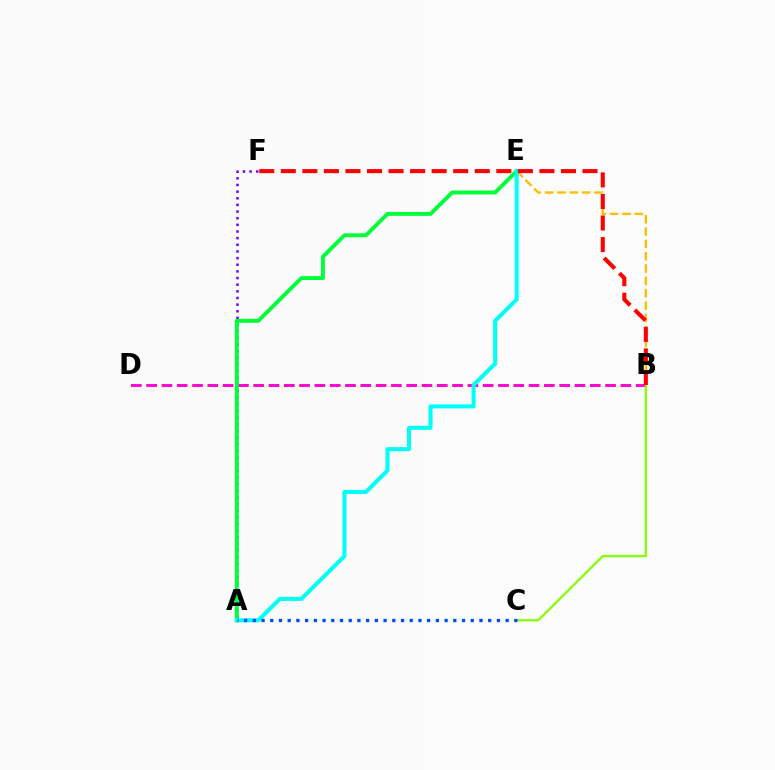{('A', 'F'): [{'color': '#7200ff', 'line_style': 'dotted', 'thickness': 1.81}], ('B', 'E'): [{'color': '#ffbd00', 'line_style': 'dashed', 'thickness': 1.68}], ('B', 'D'): [{'color': '#ff00cf', 'line_style': 'dashed', 'thickness': 2.08}], ('A', 'E'): [{'color': '#00ff39', 'line_style': 'solid', 'thickness': 2.82}, {'color': '#00fff6', 'line_style': 'solid', 'thickness': 2.91}], ('B', 'C'): [{'color': '#84ff00', 'line_style': 'solid', 'thickness': 1.61}], ('A', 'C'): [{'color': '#004bff', 'line_style': 'dotted', 'thickness': 2.37}], ('B', 'F'): [{'color': '#ff0000', 'line_style': 'dashed', 'thickness': 2.93}]}